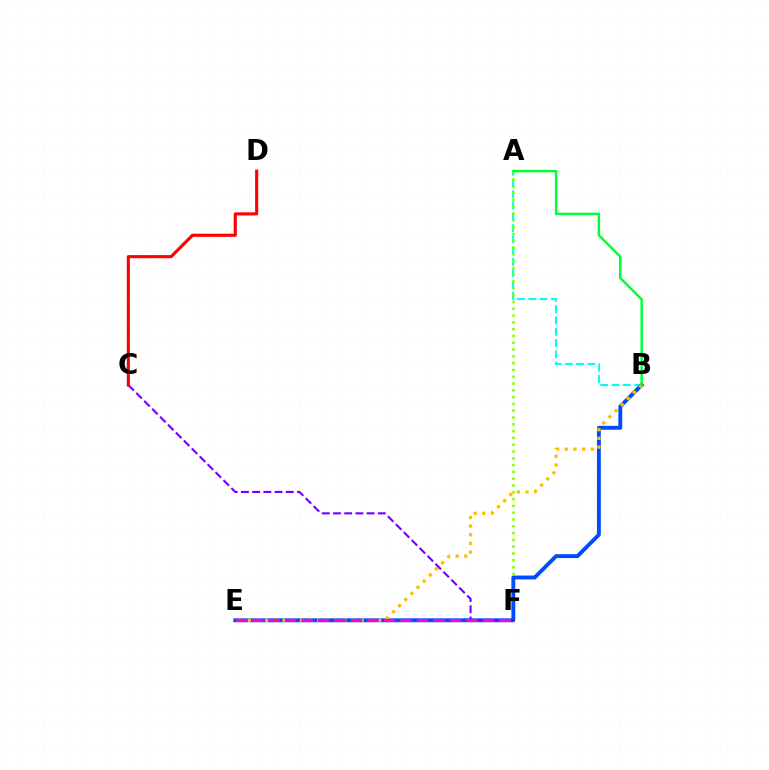{('A', 'B'): [{'color': '#00fff6', 'line_style': 'dashed', 'thickness': 1.53}, {'color': '#00ff39', 'line_style': 'solid', 'thickness': 1.78}], ('A', 'F'): [{'color': '#84ff00', 'line_style': 'dotted', 'thickness': 1.85}], ('B', 'E'): [{'color': '#004bff', 'line_style': 'solid', 'thickness': 2.8}, {'color': '#ffbd00', 'line_style': 'dotted', 'thickness': 2.36}], ('C', 'F'): [{'color': '#7200ff', 'line_style': 'dashed', 'thickness': 1.52}], ('E', 'F'): [{'color': '#ff00cf', 'line_style': 'dashed', 'thickness': 2.24}], ('C', 'D'): [{'color': '#ff0000', 'line_style': 'solid', 'thickness': 2.24}]}